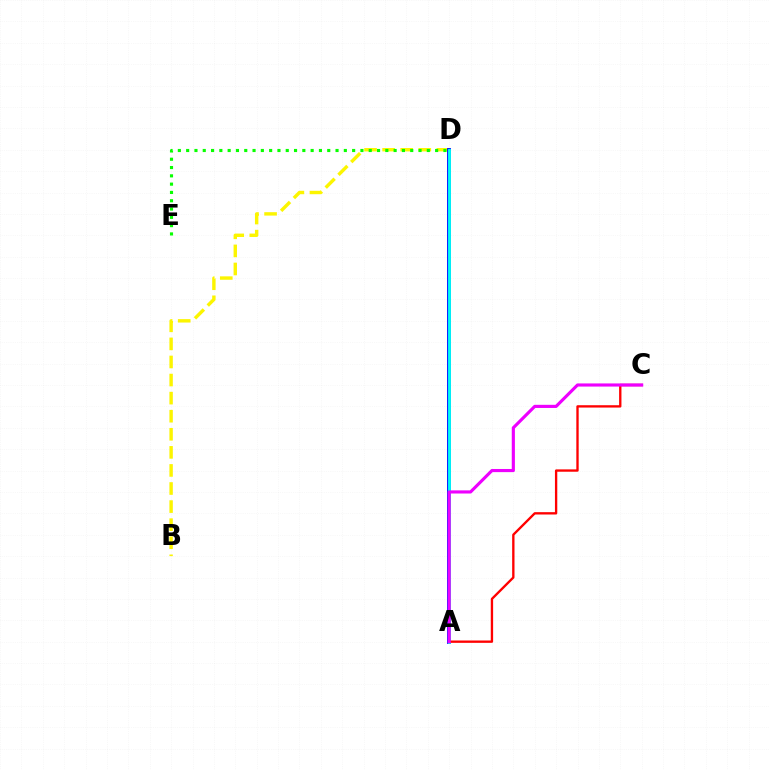{('B', 'D'): [{'color': '#fcf500', 'line_style': 'dashed', 'thickness': 2.46}], ('A', 'D'): [{'color': '#0010ff', 'line_style': 'solid', 'thickness': 2.78}, {'color': '#00fff6', 'line_style': 'solid', 'thickness': 2.05}], ('A', 'C'): [{'color': '#ff0000', 'line_style': 'solid', 'thickness': 1.69}, {'color': '#ee00ff', 'line_style': 'solid', 'thickness': 2.26}], ('D', 'E'): [{'color': '#08ff00', 'line_style': 'dotted', 'thickness': 2.25}]}